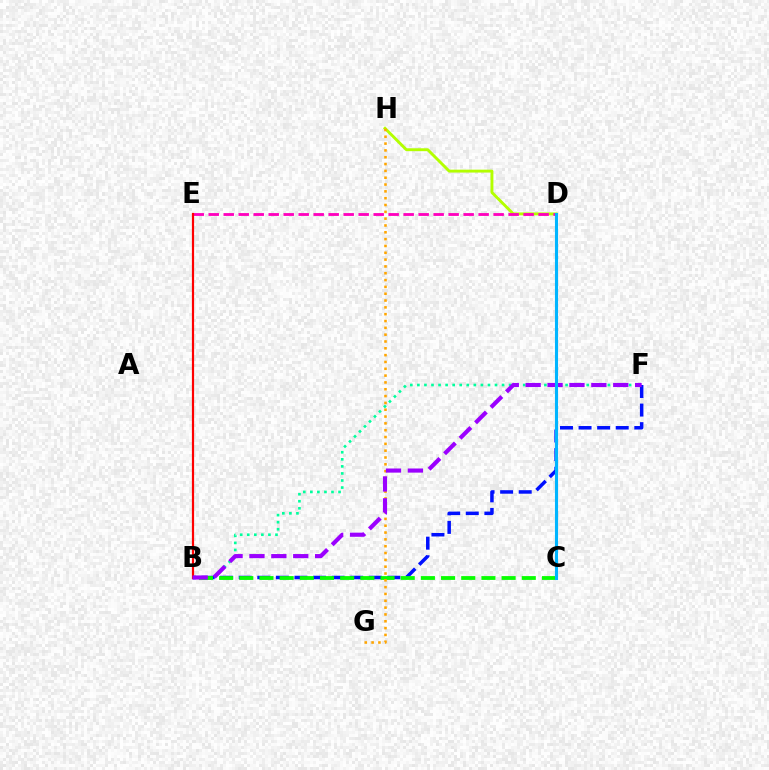{('B', 'F'): [{'color': '#00ff9d', 'line_style': 'dotted', 'thickness': 1.92}, {'color': '#0010ff', 'line_style': 'dashed', 'thickness': 2.52}, {'color': '#9b00ff', 'line_style': 'dashed', 'thickness': 2.97}], ('D', 'H'): [{'color': '#b3ff00', 'line_style': 'solid', 'thickness': 2.09}], ('B', 'C'): [{'color': '#08ff00', 'line_style': 'dashed', 'thickness': 2.74}], ('D', 'E'): [{'color': '#ff00bd', 'line_style': 'dashed', 'thickness': 2.04}], ('G', 'H'): [{'color': '#ffa500', 'line_style': 'dotted', 'thickness': 1.85}], ('B', 'E'): [{'color': '#ff0000', 'line_style': 'solid', 'thickness': 1.59}], ('C', 'D'): [{'color': '#00b5ff', 'line_style': 'solid', 'thickness': 2.23}]}